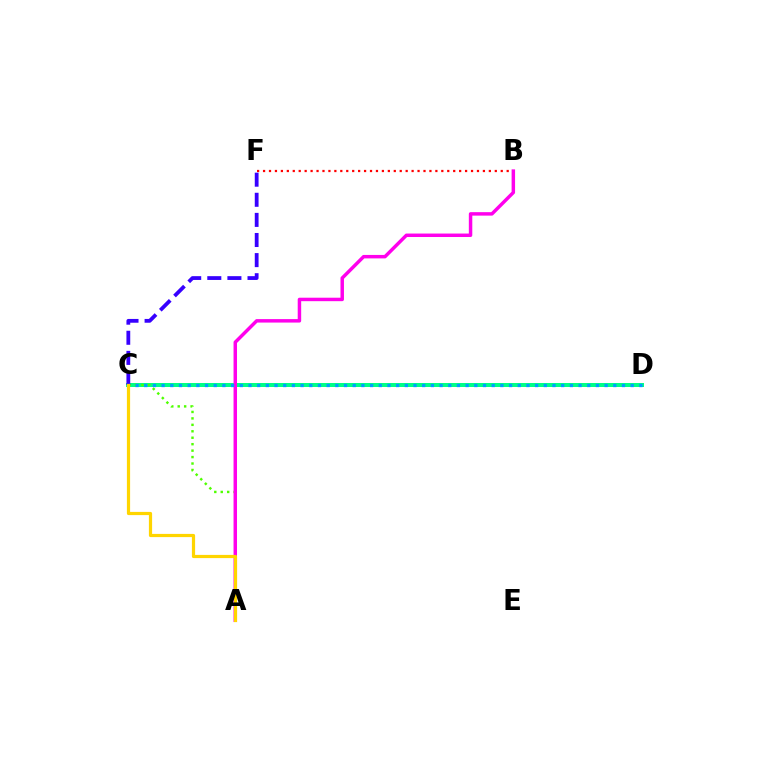{('C', 'D'): [{'color': '#00ff86', 'line_style': 'solid', 'thickness': 2.88}, {'color': '#009eff', 'line_style': 'dotted', 'thickness': 2.36}], ('B', 'F'): [{'color': '#ff0000', 'line_style': 'dotted', 'thickness': 1.61}], ('A', 'C'): [{'color': '#4fff00', 'line_style': 'dotted', 'thickness': 1.75}, {'color': '#ffd500', 'line_style': 'solid', 'thickness': 2.3}], ('A', 'B'): [{'color': '#ff00ed', 'line_style': 'solid', 'thickness': 2.5}], ('C', 'F'): [{'color': '#3700ff', 'line_style': 'dashed', 'thickness': 2.73}]}